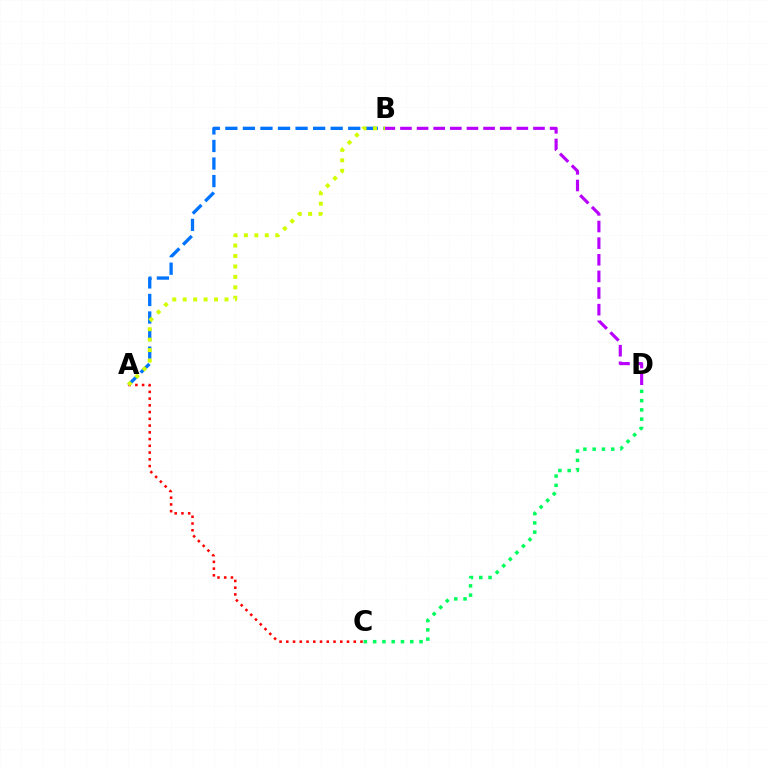{('A', 'B'): [{'color': '#0074ff', 'line_style': 'dashed', 'thickness': 2.38}, {'color': '#d1ff00', 'line_style': 'dotted', 'thickness': 2.84}], ('B', 'D'): [{'color': '#b900ff', 'line_style': 'dashed', 'thickness': 2.26}], ('A', 'C'): [{'color': '#ff0000', 'line_style': 'dotted', 'thickness': 1.83}], ('C', 'D'): [{'color': '#00ff5c', 'line_style': 'dotted', 'thickness': 2.52}]}